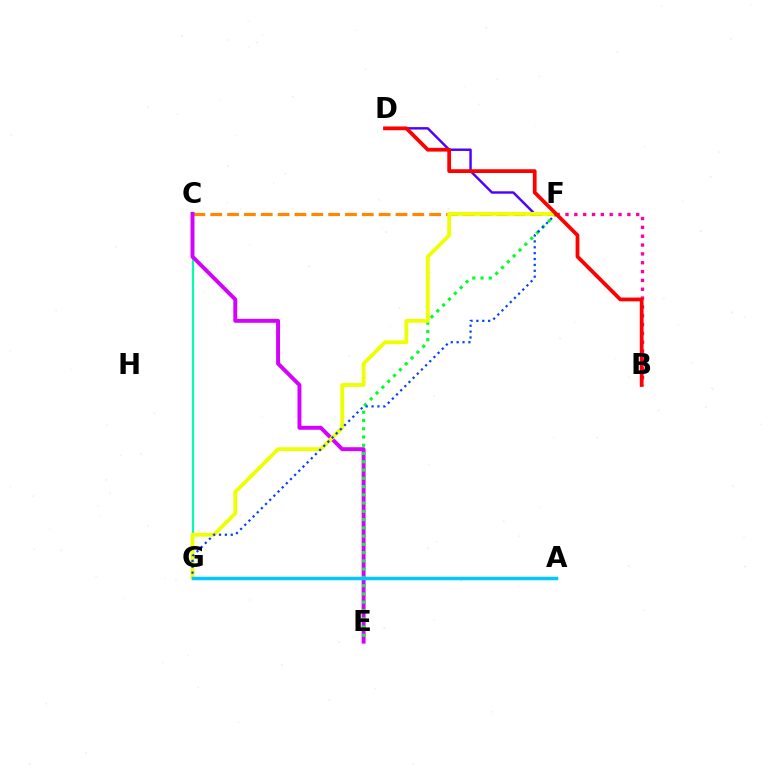{('B', 'F'): [{'color': '#ff00a0', 'line_style': 'dotted', 'thickness': 2.4}], ('D', 'F'): [{'color': '#4f00ff', 'line_style': 'solid', 'thickness': 1.75}], ('C', 'G'): [{'color': '#00ffaf', 'line_style': 'solid', 'thickness': 1.56}], ('C', 'F'): [{'color': '#ff8800', 'line_style': 'dashed', 'thickness': 2.29}], ('C', 'E'): [{'color': '#d600ff', 'line_style': 'solid', 'thickness': 2.82}], ('E', 'F'): [{'color': '#00ff27', 'line_style': 'dotted', 'thickness': 2.24}], ('F', 'G'): [{'color': '#eeff00', 'line_style': 'solid', 'thickness': 2.76}, {'color': '#003fff', 'line_style': 'dotted', 'thickness': 1.6}], ('A', 'G'): [{'color': '#66ff00', 'line_style': 'solid', 'thickness': 1.87}, {'color': '#00c7ff', 'line_style': 'solid', 'thickness': 2.52}], ('B', 'D'): [{'color': '#ff0000', 'line_style': 'solid', 'thickness': 2.71}]}